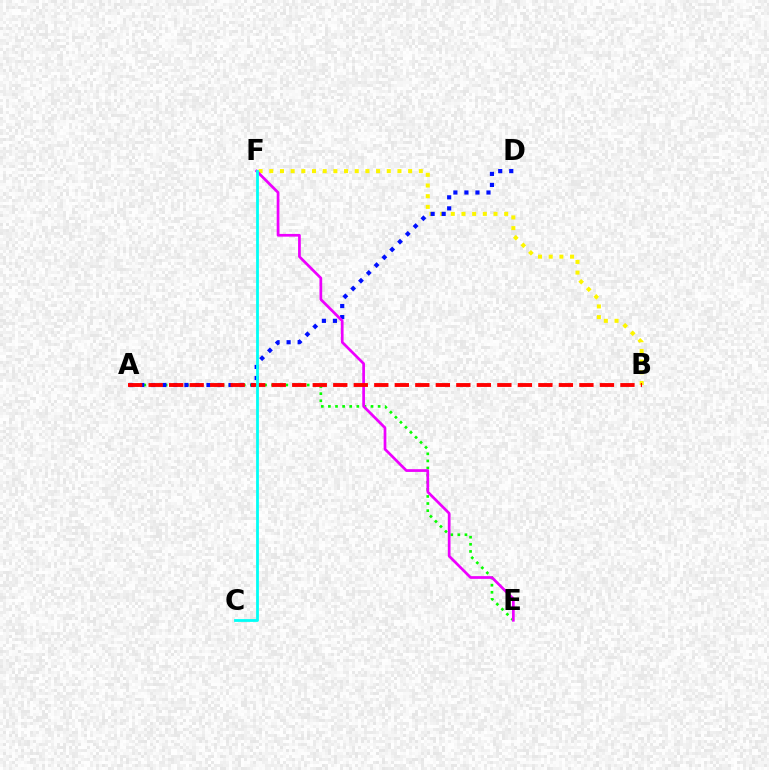{('B', 'F'): [{'color': '#fcf500', 'line_style': 'dotted', 'thickness': 2.9}], ('A', 'E'): [{'color': '#08ff00', 'line_style': 'dotted', 'thickness': 1.93}], ('A', 'D'): [{'color': '#0010ff', 'line_style': 'dotted', 'thickness': 3.0}], ('E', 'F'): [{'color': '#ee00ff', 'line_style': 'solid', 'thickness': 1.96}], ('A', 'B'): [{'color': '#ff0000', 'line_style': 'dashed', 'thickness': 2.79}], ('C', 'F'): [{'color': '#00fff6', 'line_style': 'solid', 'thickness': 2.0}]}